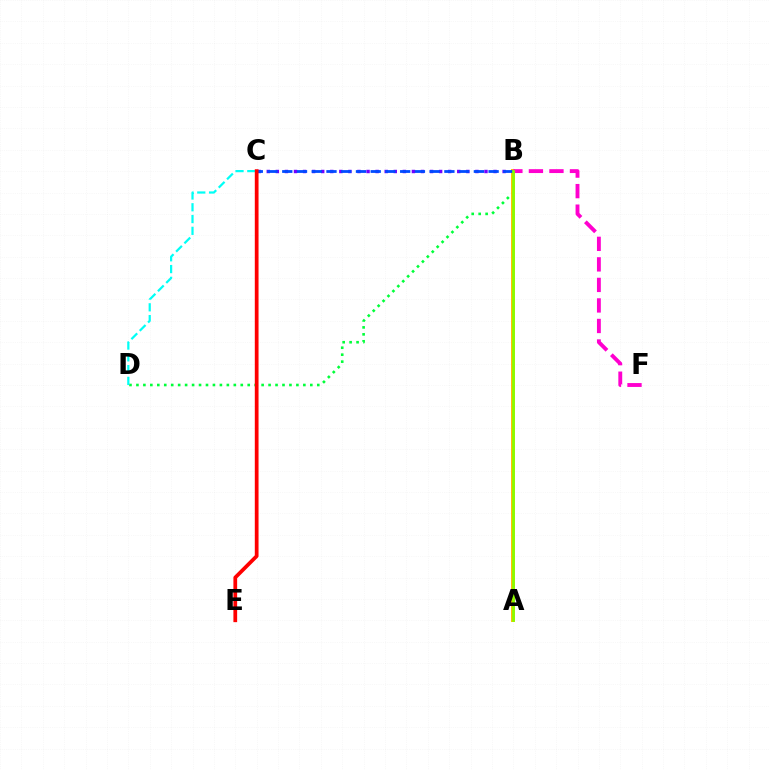{('B', 'D'): [{'color': '#00ff39', 'line_style': 'dotted', 'thickness': 1.89}], ('B', 'C'): [{'color': '#7200ff', 'line_style': 'dotted', 'thickness': 2.46}, {'color': '#004bff', 'line_style': 'dashed', 'thickness': 2.0}], ('A', 'B'): [{'color': '#ffbd00', 'line_style': 'solid', 'thickness': 2.82}, {'color': '#84ff00', 'line_style': 'solid', 'thickness': 1.92}], ('C', 'D'): [{'color': '#00fff6', 'line_style': 'dashed', 'thickness': 1.6}], ('C', 'E'): [{'color': '#ff0000', 'line_style': 'solid', 'thickness': 2.69}], ('B', 'F'): [{'color': '#ff00cf', 'line_style': 'dashed', 'thickness': 2.79}]}